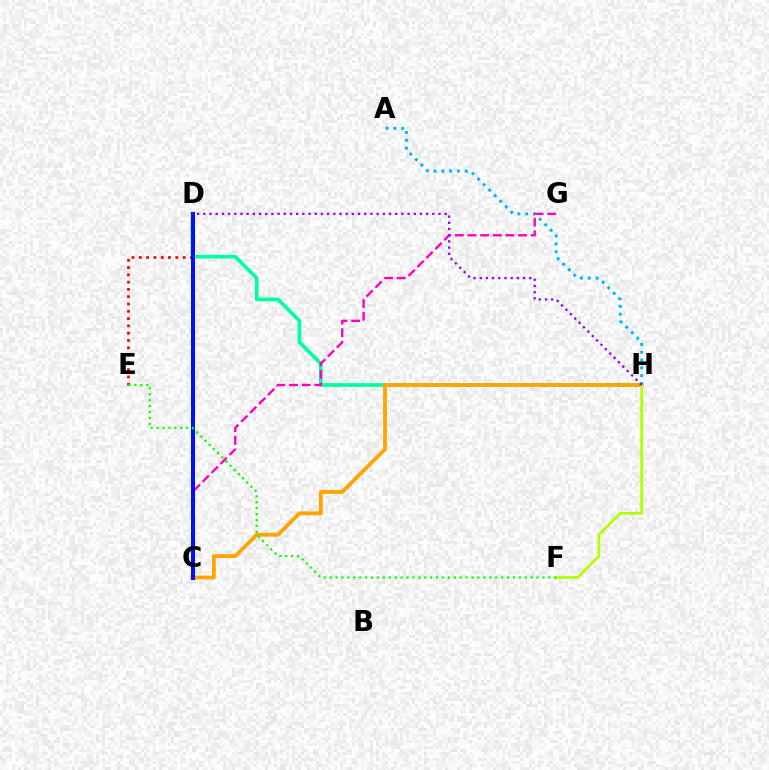{('D', 'E'): [{'color': '#ff0000', 'line_style': 'dotted', 'thickness': 1.98}], ('D', 'H'): [{'color': '#00ff9d', 'line_style': 'solid', 'thickness': 2.67}, {'color': '#9b00ff', 'line_style': 'dotted', 'thickness': 1.68}], ('C', 'H'): [{'color': '#ffa500', 'line_style': 'solid', 'thickness': 2.76}], ('A', 'H'): [{'color': '#00b5ff', 'line_style': 'dotted', 'thickness': 2.12}], ('C', 'G'): [{'color': '#ff00bd', 'line_style': 'dashed', 'thickness': 1.72}], ('C', 'D'): [{'color': '#0010ff', 'line_style': 'solid', 'thickness': 2.91}], ('F', 'H'): [{'color': '#b3ff00', 'line_style': 'solid', 'thickness': 1.98}], ('E', 'F'): [{'color': '#08ff00', 'line_style': 'dotted', 'thickness': 1.61}]}